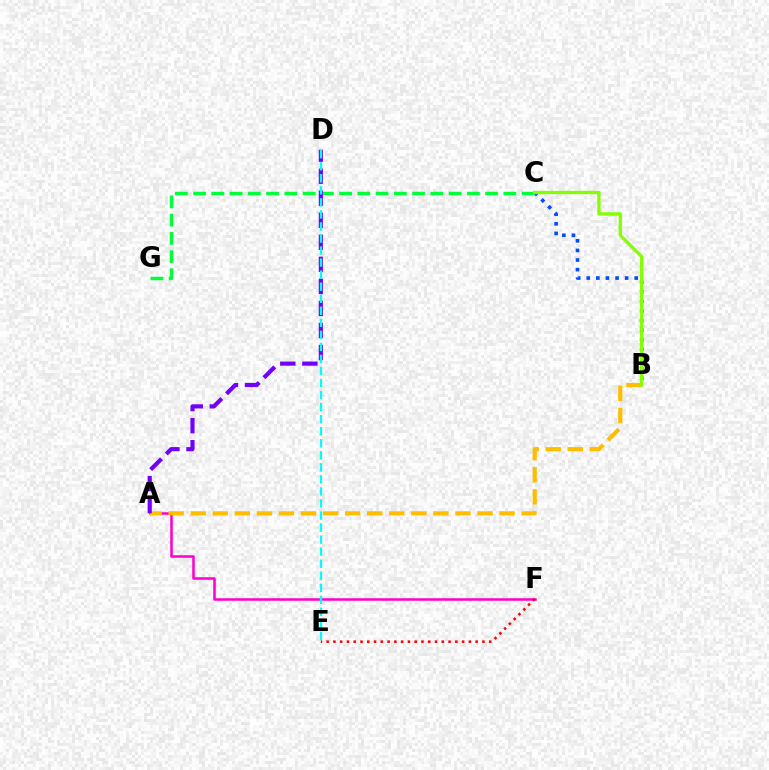{('A', 'F'): [{'color': '#ff00cf', 'line_style': 'solid', 'thickness': 1.82}], ('B', 'C'): [{'color': '#004bff', 'line_style': 'dotted', 'thickness': 2.61}, {'color': '#84ff00', 'line_style': 'solid', 'thickness': 2.36}], ('C', 'G'): [{'color': '#00ff39', 'line_style': 'dashed', 'thickness': 2.48}], ('A', 'B'): [{'color': '#ffbd00', 'line_style': 'dashed', 'thickness': 3.0}], ('A', 'D'): [{'color': '#7200ff', 'line_style': 'dashed', 'thickness': 3.0}], ('D', 'E'): [{'color': '#00fff6', 'line_style': 'dashed', 'thickness': 1.64}], ('E', 'F'): [{'color': '#ff0000', 'line_style': 'dotted', 'thickness': 1.84}]}